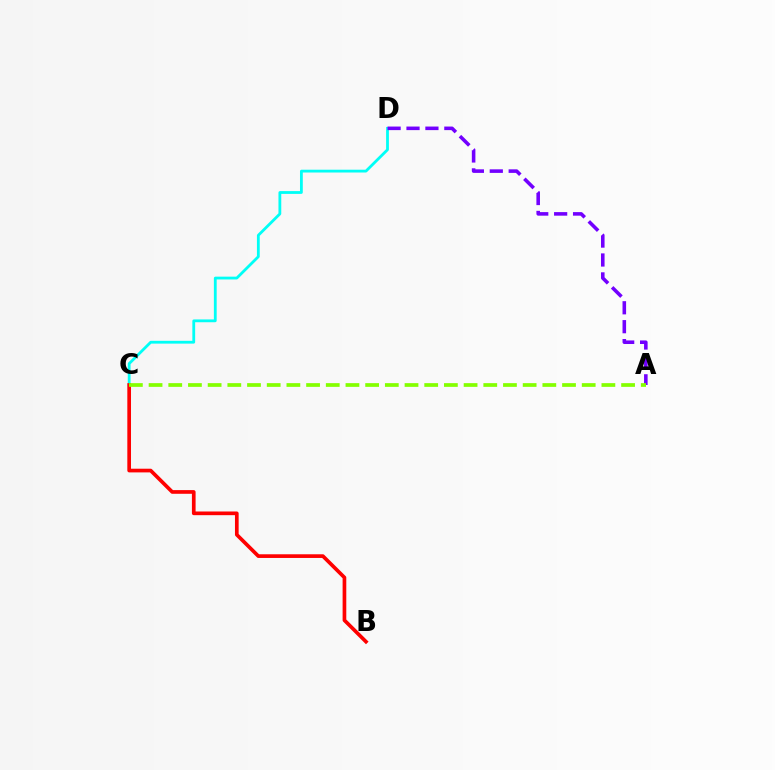{('C', 'D'): [{'color': '#00fff6', 'line_style': 'solid', 'thickness': 2.01}], ('B', 'C'): [{'color': '#ff0000', 'line_style': 'solid', 'thickness': 2.65}], ('A', 'D'): [{'color': '#7200ff', 'line_style': 'dashed', 'thickness': 2.57}], ('A', 'C'): [{'color': '#84ff00', 'line_style': 'dashed', 'thickness': 2.67}]}